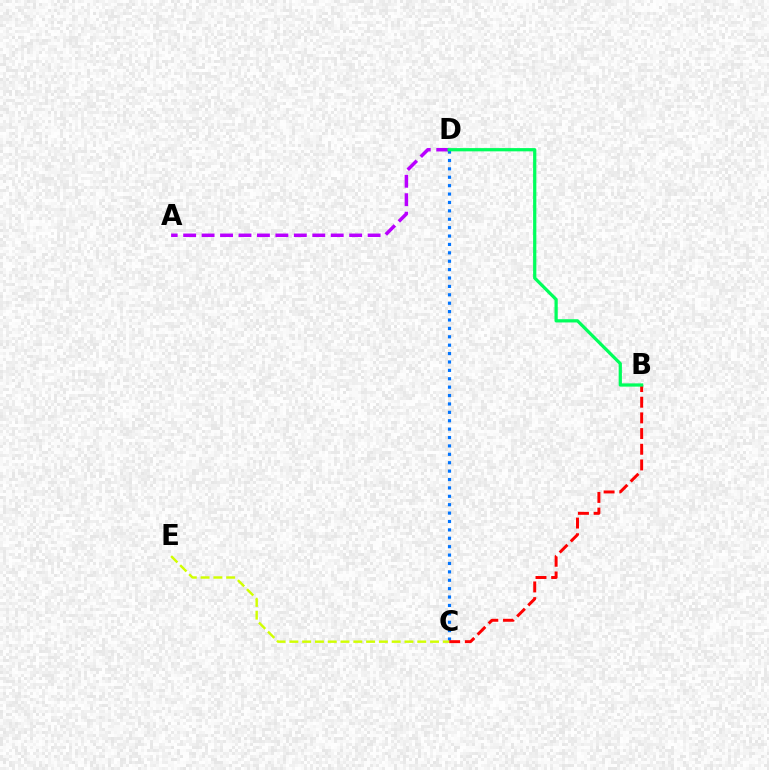{('C', 'D'): [{'color': '#0074ff', 'line_style': 'dotted', 'thickness': 2.28}], ('B', 'C'): [{'color': '#ff0000', 'line_style': 'dashed', 'thickness': 2.13}], ('C', 'E'): [{'color': '#d1ff00', 'line_style': 'dashed', 'thickness': 1.74}], ('A', 'D'): [{'color': '#b900ff', 'line_style': 'dashed', 'thickness': 2.51}], ('B', 'D'): [{'color': '#00ff5c', 'line_style': 'solid', 'thickness': 2.34}]}